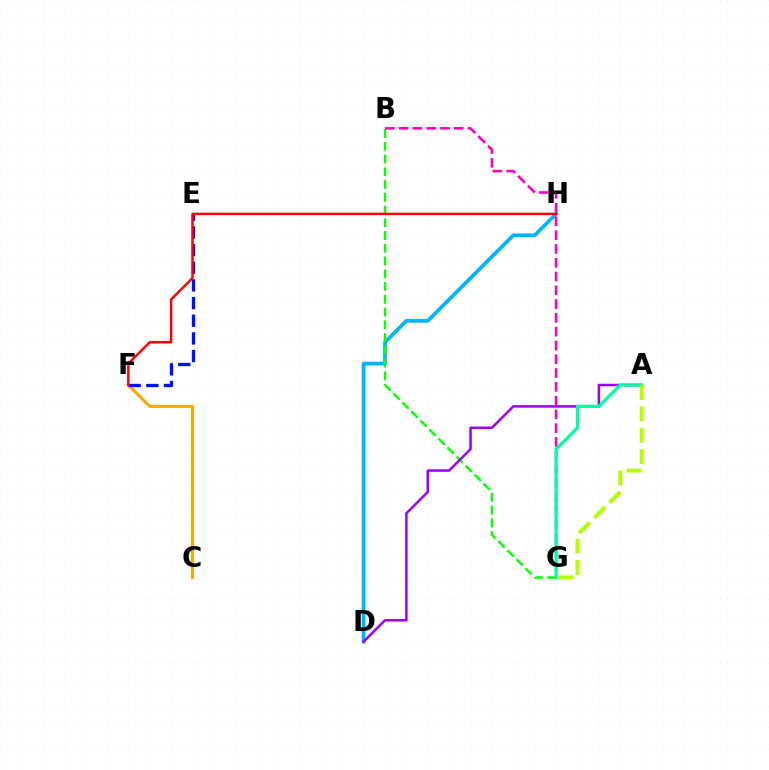{('D', 'H'): [{'color': '#00b5ff', 'line_style': 'solid', 'thickness': 2.7}], ('B', 'G'): [{'color': '#08ff00', 'line_style': 'dashed', 'thickness': 1.73}, {'color': '#ff00bd', 'line_style': 'dashed', 'thickness': 1.87}], ('A', 'D'): [{'color': '#9b00ff', 'line_style': 'solid', 'thickness': 1.8}], ('C', 'F'): [{'color': '#ffa500', 'line_style': 'solid', 'thickness': 2.18}], ('A', 'G'): [{'color': '#00ff9d', 'line_style': 'solid', 'thickness': 2.33}, {'color': '#b3ff00', 'line_style': 'dashed', 'thickness': 2.91}], ('E', 'F'): [{'color': '#0010ff', 'line_style': 'dashed', 'thickness': 2.4}], ('F', 'H'): [{'color': '#ff0000', 'line_style': 'solid', 'thickness': 1.76}]}